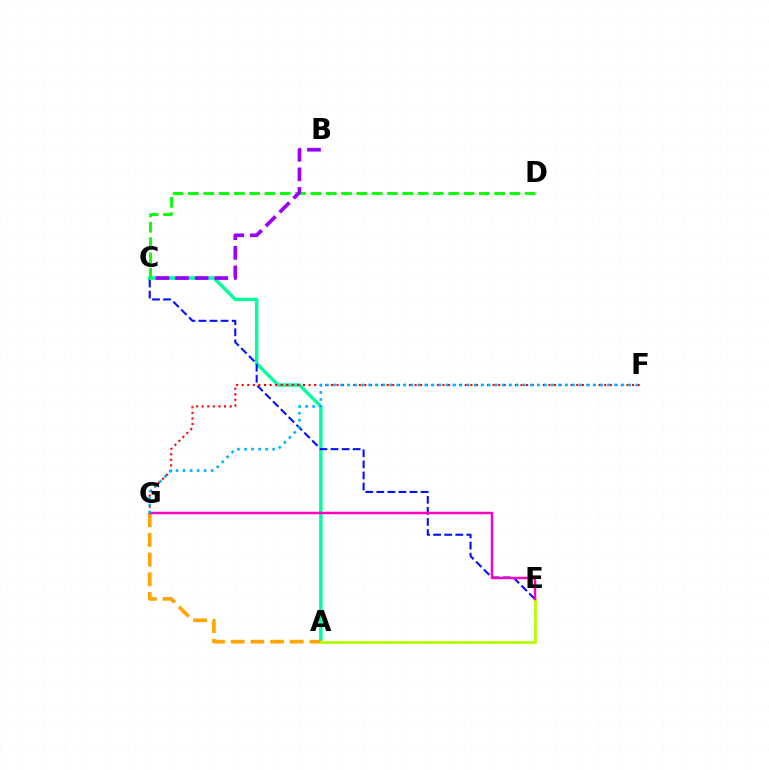{('A', 'C'): [{'color': '#00ff9d', 'line_style': 'solid', 'thickness': 2.47}], ('C', 'E'): [{'color': '#0010ff', 'line_style': 'dashed', 'thickness': 1.5}], ('A', 'G'): [{'color': '#ffa500', 'line_style': 'dashed', 'thickness': 2.67}], ('A', 'E'): [{'color': '#b3ff00', 'line_style': 'solid', 'thickness': 2.0}], ('C', 'D'): [{'color': '#08ff00', 'line_style': 'dashed', 'thickness': 2.08}], ('F', 'G'): [{'color': '#ff0000', 'line_style': 'dotted', 'thickness': 1.52}, {'color': '#00b5ff', 'line_style': 'dotted', 'thickness': 1.91}], ('E', 'G'): [{'color': '#ff00bd', 'line_style': 'solid', 'thickness': 1.78}], ('B', 'C'): [{'color': '#9b00ff', 'line_style': 'dashed', 'thickness': 2.66}]}